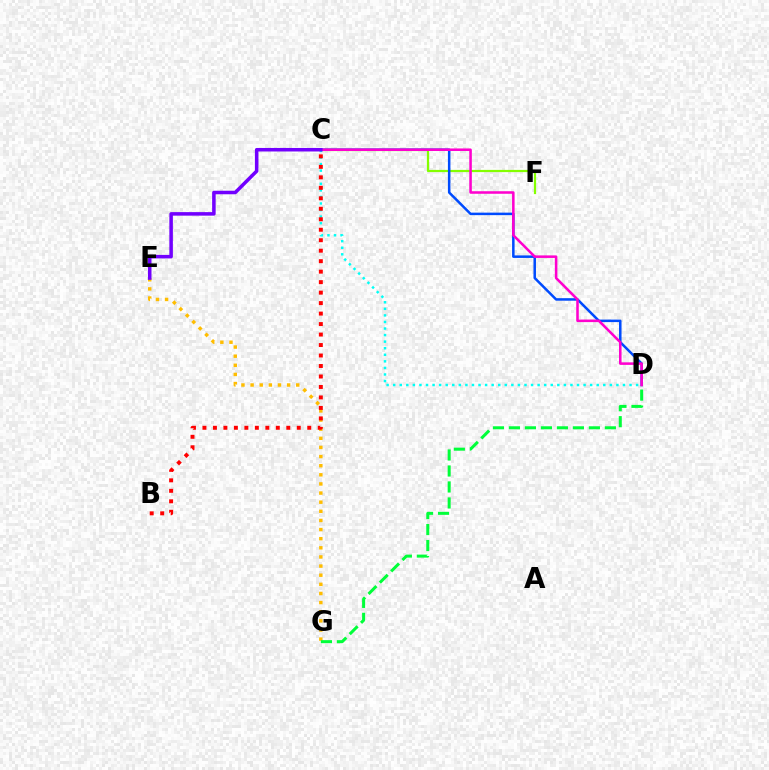{('C', 'F'): [{'color': '#84ff00', 'line_style': 'solid', 'thickness': 1.6}], ('E', 'G'): [{'color': '#ffbd00', 'line_style': 'dotted', 'thickness': 2.48}], ('C', 'D'): [{'color': '#00fff6', 'line_style': 'dotted', 'thickness': 1.78}, {'color': '#004bff', 'line_style': 'solid', 'thickness': 1.81}, {'color': '#ff00cf', 'line_style': 'solid', 'thickness': 1.83}], ('B', 'C'): [{'color': '#ff0000', 'line_style': 'dotted', 'thickness': 2.85}], ('D', 'G'): [{'color': '#00ff39', 'line_style': 'dashed', 'thickness': 2.17}], ('C', 'E'): [{'color': '#7200ff', 'line_style': 'solid', 'thickness': 2.54}]}